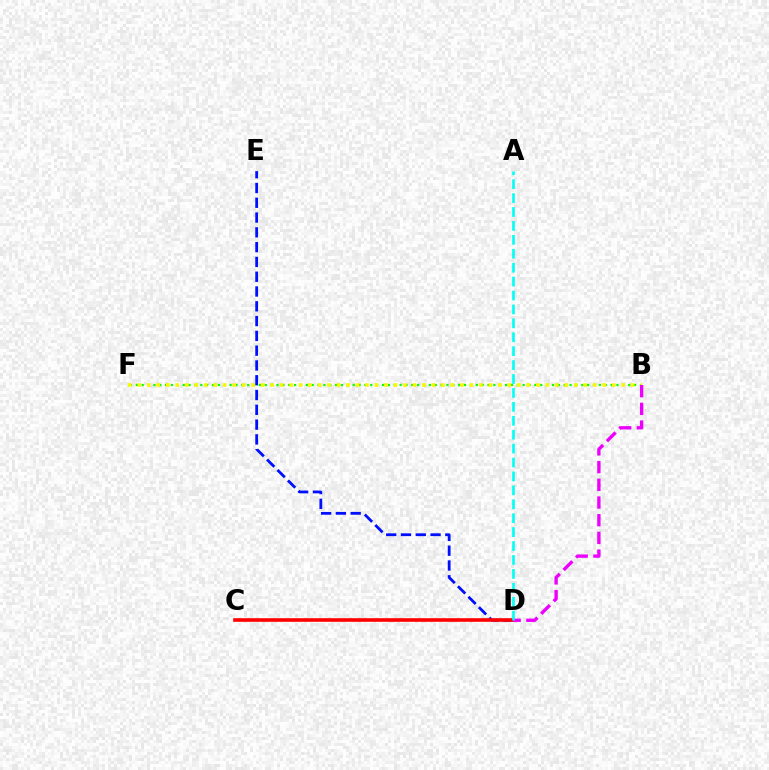{('D', 'E'): [{'color': '#0010ff', 'line_style': 'dashed', 'thickness': 2.01}], ('B', 'F'): [{'color': '#08ff00', 'line_style': 'dotted', 'thickness': 1.59}, {'color': '#fcf500', 'line_style': 'dotted', 'thickness': 2.58}], ('C', 'D'): [{'color': '#ff0000', 'line_style': 'solid', 'thickness': 2.6}], ('B', 'D'): [{'color': '#ee00ff', 'line_style': 'dashed', 'thickness': 2.4}], ('A', 'D'): [{'color': '#00fff6', 'line_style': 'dashed', 'thickness': 1.89}]}